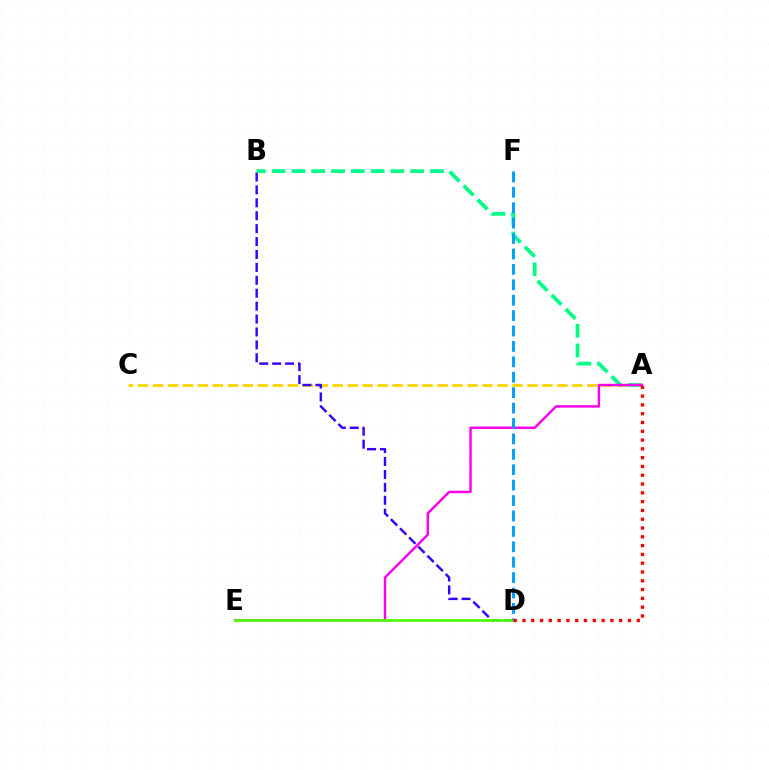{('A', 'C'): [{'color': '#ffd500', 'line_style': 'dashed', 'thickness': 2.03}], ('B', 'D'): [{'color': '#3700ff', 'line_style': 'dashed', 'thickness': 1.75}], ('A', 'B'): [{'color': '#00ff86', 'line_style': 'dashed', 'thickness': 2.69}], ('A', 'E'): [{'color': '#ff00ed', 'line_style': 'solid', 'thickness': 1.76}], ('D', 'E'): [{'color': '#4fff00', 'line_style': 'solid', 'thickness': 1.93}], ('D', 'F'): [{'color': '#009eff', 'line_style': 'dashed', 'thickness': 2.09}], ('A', 'D'): [{'color': '#ff0000', 'line_style': 'dotted', 'thickness': 2.39}]}